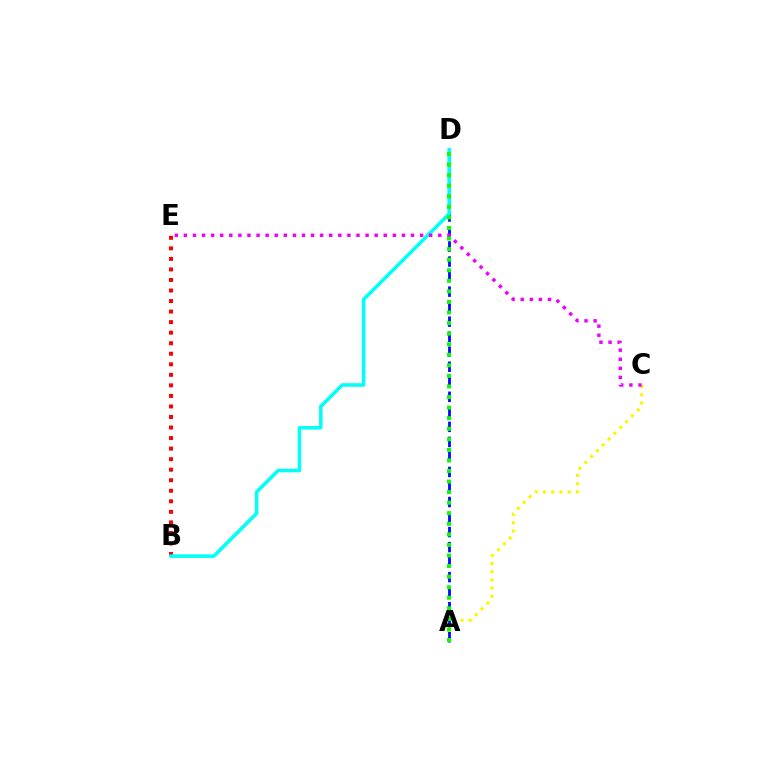{('A', 'C'): [{'color': '#fcf500', 'line_style': 'dotted', 'thickness': 2.24}], ('A', 'D'): [{'color': '#0010ff', 'line_style': 'dashed', 'thickness': 2.04}, {'color': '#08ff00', 'line_style': 'dotted', 'thickness': 2.87}], ('B', 'E'): [{'color': '#ff0000', 'line_style': 'dotted', 'thickness': 2.86}], ('B', 'D'): [{'color': '#00fff6', 'line_style': 'solid', 'thickness': 2.56}], ('C', 'E'): [{'color': '#ee00ff', 'line_style': 'dotted', 'thickness': 2.47}]}